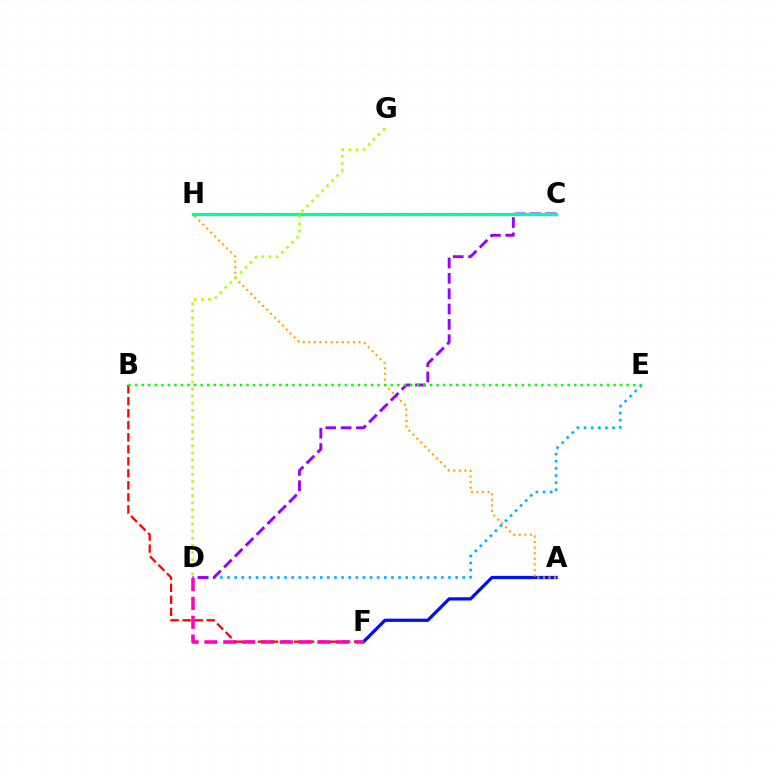{('A', 'F'): [{'color': '#0010ff', 'line_style': 'solid', 'thickness': 2.33}], ('B', 'F'): [{'color': '#ff0000', 'line_style': 'dashed', 'thickness': 1.63}], ('D', 'E'): [{'color': '#00b5ff', 'line_style': 'dotted', 'thickness': 1.94}], ('A', 'H'): [{'color': '#ffa500', 'line_style': 'dotted', 'thickness': 1.52}], ('C', 'D'): [{'color': '#9b00ff', 'line_style': 'dashed', 'thickness': 2.09}], ('C', 'H'): [{'color': '#00ff9d', 'line_style': 'solid', 'thickness': 2.34}], ('D', 'F'): [{'color': '#ff00bd', 'line_style': 'dashed', 'thickness': 2.56}], ('D', 'G'): [{'color': '#b3ff00', 'line_style': 'dotted', 'thickness': 1.93}], ('B', 'E'): [{'color': '#08ff00', 'line_style': 'dotted', 'thickness': 1.78}]}